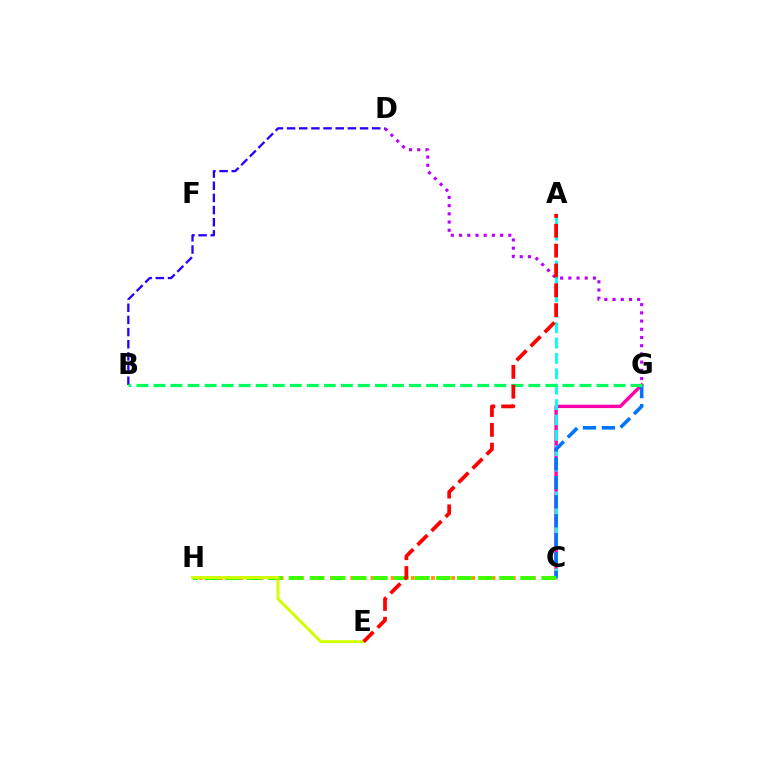{('D', 'G'): [{'color': '#b900ff', 'line_style': 'dotted', 'thickness': 2.23}], ('C', 'G'): [{'color': '#ff00ac', 'line_style': 'solid', 'thickness': 2.44}, {'color': '#0074ff', 'line_style': 'dashed', 'thickness': 2.58}], ('A', 'C'): [{'color': '#00fff6', 'line_style': 'dashed', 'thickness': 2.09}], ('B', 'D'): [{'color': '#2500ff', 'line_style': 'dashed', 'thickness': 1.65}], ('B', 'G'): [{'color': '#00ff5c', 'line_style': 'dashed', 'thickness': 2.31}], ('C', 'H'): [{'color': '#ff9400', 'line_style': 'dotted', 'thickness': 2.74}, {'color': '#3dff00', 'line_style': 'dashed', 'thickness': 2.86}], ('E', 'H'): [{'color': '#d1ff00', 'line_style': 'solid', 'thickness': 2.11}], ('A', 'E'): [{'color': '#ff0000', 'line_style': 'dashed', 'thickness': 2.7}]}